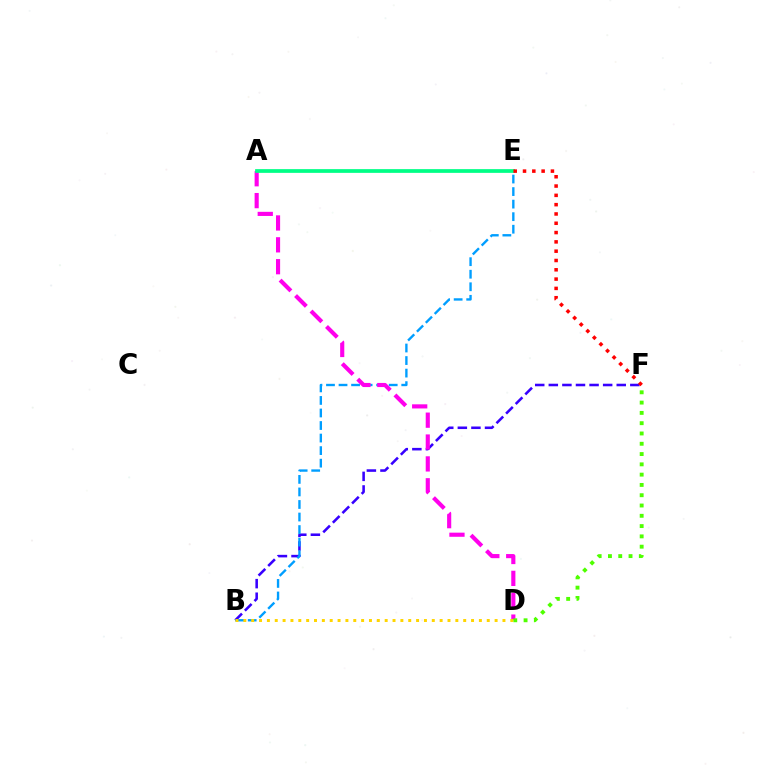{('B', 'F'): [{'color': '#3700ff', 'line_style': 'dashed', 'thickness': 1.85}], ('B', 'E'): [{'color': '#009eff', 'line_style': 'dashed', 'thickness': 1.7}], ('A', 'D'): [{'color': '#ff00ed', 'line_style': 'dashed', 'thickness': 2.97}], ('D', 'F'): [{'color': '#4fff00', 'line_style': 'dotted', 'thickness': 2.8}], ('A', 'E'): [{'color': '#00ff86', 'line_style': 'solid', 'thickness': 2.69}], ('E', 'F'): [{'color': '#ff0000', 'line_style': 'dotted', 'thickness': 2.53}], ('B', 'D'): [{'color': '#ffd500', 'line_style': 'dotted', 'thickness': 2.13}]}